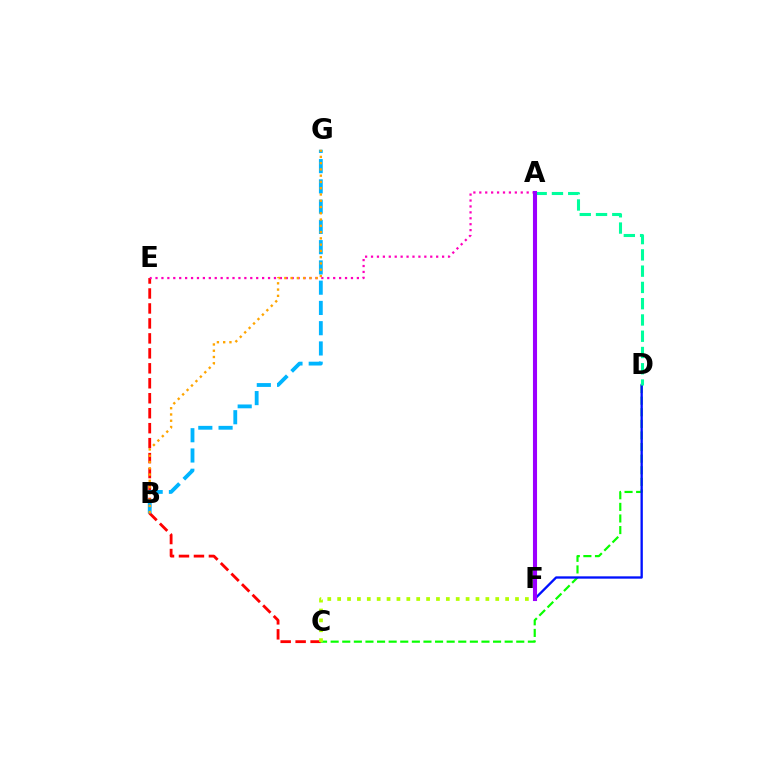{('C', 'E'): [{'color': '#ff0000', 'line_style': 'dashed', 'thickness': 2.03}], ('C', 'D'): [{'color': '#08ff00', 'line_style': 'dashed', 'thickness': 1.58}], ('D', 'F'): [{'color': '#0010ff', 'line_style': 'solid', 'thickness': 1.68}], ('A', 'E'): [{'color': '#ff00bd', 'line_style': 'dotted', 'thickness': 1.61}], ('C', 'F'): [{'color': '#b3ff00', 'line_style': 'dotted', 'thickness': 2.68}], ('A', 'D'): [{'color': '#00ff9d', 'line_style': 'dashed', 'thickness': 2.21}], ('B', 'G'): [{'color': '#00b5ff', 'line_style': 'dashed', 'thickness': 2.75}, {'color': '#ffa500', 'line_style': 'dotted', 'thickness': 1.7}], ('A', 'F'): [{'color': '#9b00ff', 'line_style': 'solid', 'thickness': 2.95}]}